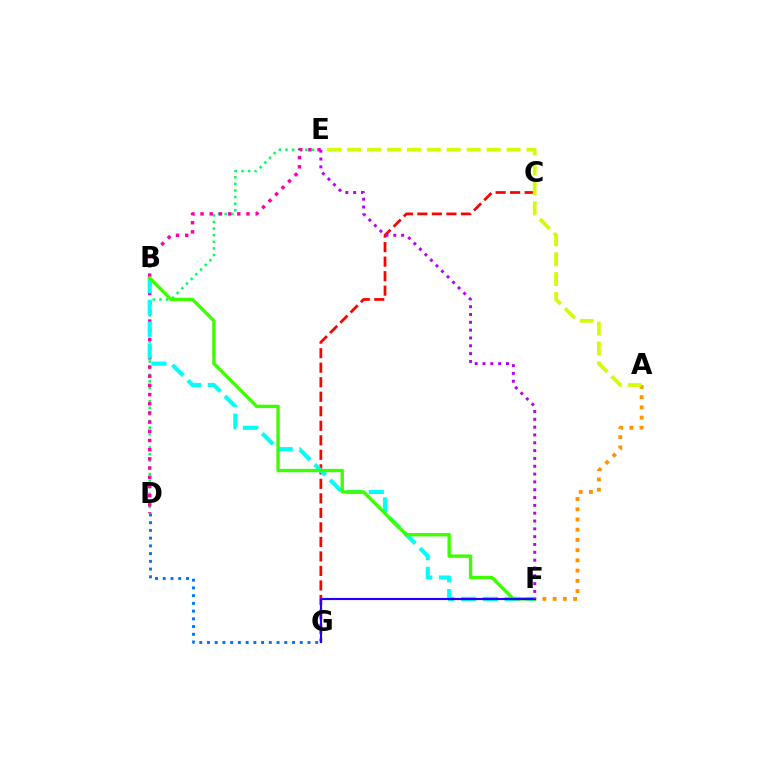{('D', 'E'): [{'color': '#00ff5c', 'line_style': 'dotted', 'thickness': 1.8}, {'color': '#ff00ac', 'line_style': 'dotted', 'thickness': 2.5}], ('A', 'F'): [{'color': '#ff9400', 'line_style': 'dotted', 'thickness': 2.78}], ('C', 'G'): [{'color': '#ff0000', 'line_style': 'dashed', 'thickness': 1.97}], ('A', 'E'): [{'color': '#d1ff00', 'line_style': 'dashed', 'thickness': 2.71}], ('B', 'F'): [{'color': '#00fff6', 'line_style': 'dashed', 'thickness': 2.96}, {'color': '#3dff00', 'line_style': 'solid', 'thickness': 2.43}], ('D', 'G'): [{'color': '#0074ff', 'line_style': 'dotted', 'thickness': 2.1}], ('F', 'G'): [{'color': '#2500ff', 'line_style': 'solid', 'thickness': 1.54}], ('E', 'F'): [{'color': '#b900ff', 'line_style': 'dotted', 'thickness': 2.13}]}